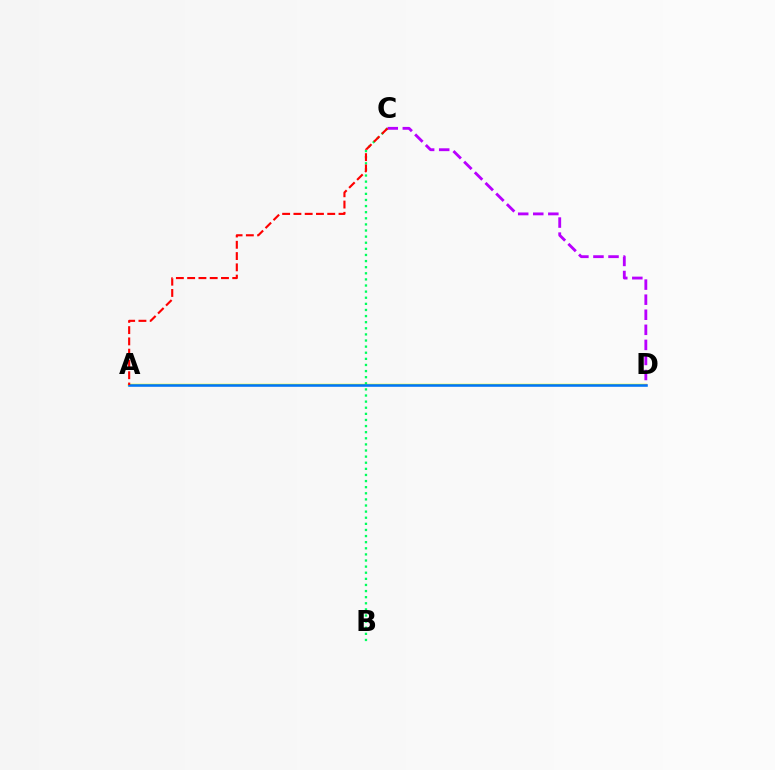{('A', 'D'): [{'color': '#d1ff00', 'line_style': 'solid', 'thickness': 1.75}, {'color': '#0074ff', 'line_style': 'solid', 'thickness': 1.83}], ('B', 'C'): [{'color': '#00ff5c', 'line_style': 'dotted', 'thickness': 1.66}], ('C', 'D'): [{'color': '#b900ff', 'line_style': 'dashed', 'thickness': 2.05}], ('A', 'C'): [{'color': '#ff0000', 'line_style': 'dashed', 'thickness': 1.53}]}